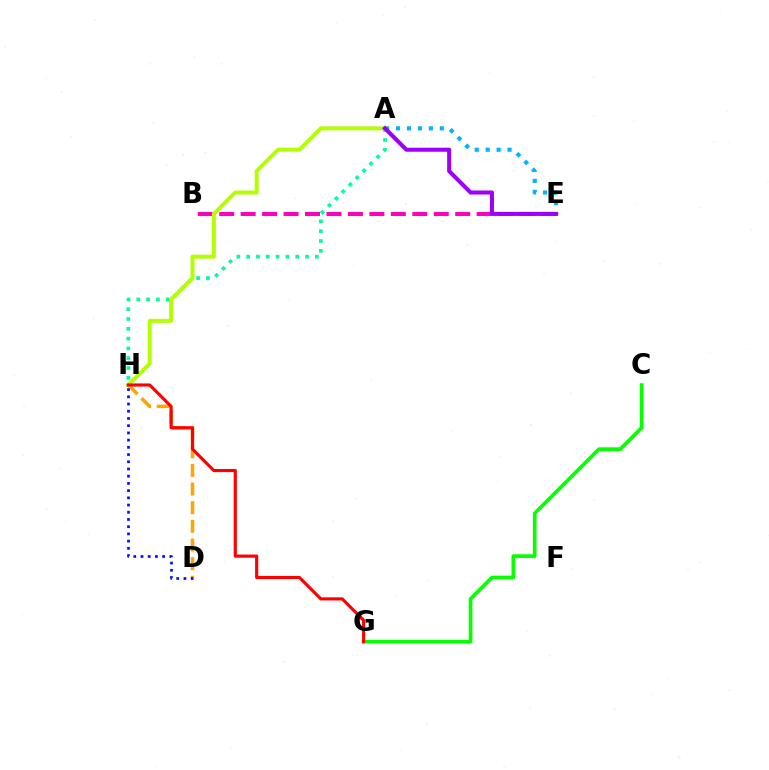{('A', 'H'): [{'color': '#00ff9d', 'line_style': 'dotted', 'thickness': 2.67}, {'color': '#b3ff00', 'line_style': 'solid', 'thickness': 2.85}], ('A', 'E'): [{'color': '#00b5ff', 'line_style': 'dotted', 'thickness': 2.97}, {'color': '#9b00ff', 'line_style': 'solid', 'thickness': 2.92}], ('D', 'H'): [{'color': '#ffa500', 'line_style': 'dashed', 'thickness': 2.53}, {'color': '#0010ff', 'line_style': 'dotted', 'thickness': 1.96}], ('B', 'E'): [{'color': '#ff00bd', 'line_style': 'dashed', 'thickness': 2.91}], ('C', 'G'): [{'color': '#08ff00', 'line_style': 'solid', 'thickness': 2.66}], ('G', 'H'): [{'color': '#ff0000', 'line_style': 'solid', 'thickness': 2.26}]}